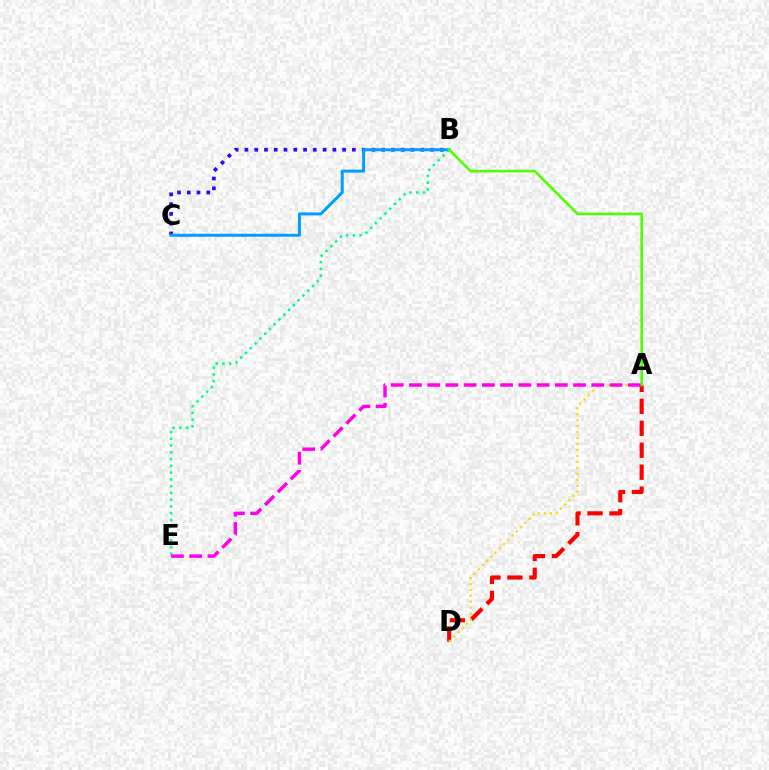{('B', 'E'): [{'color': '#00ff86', 'line_style': 'dotted', 'thickness': 1.84}], ('B', 'C'): [{'color': '#3700ff', 'line_style': 'dotted', 'thickness': 2.65}, {'color': '#009eff', 'line_style': 'solid', 'thickness': 2.14}], ('A', 'D'): [{'color': '#ff0000', 'line_style': 'dashed', 'thickness': 2.98}, {'color': '#ffd500', 'line_style': 'dotted', 'thickness': 1.62}], ('A', 'B'): [{'color': '#4fff00', 'line_style': 'solid', 'thickness': 1.88}], ('A', 'E'): [{'color': '#ff00ed', 'line_style': 'dashed', 'thickness': 2.48}]}